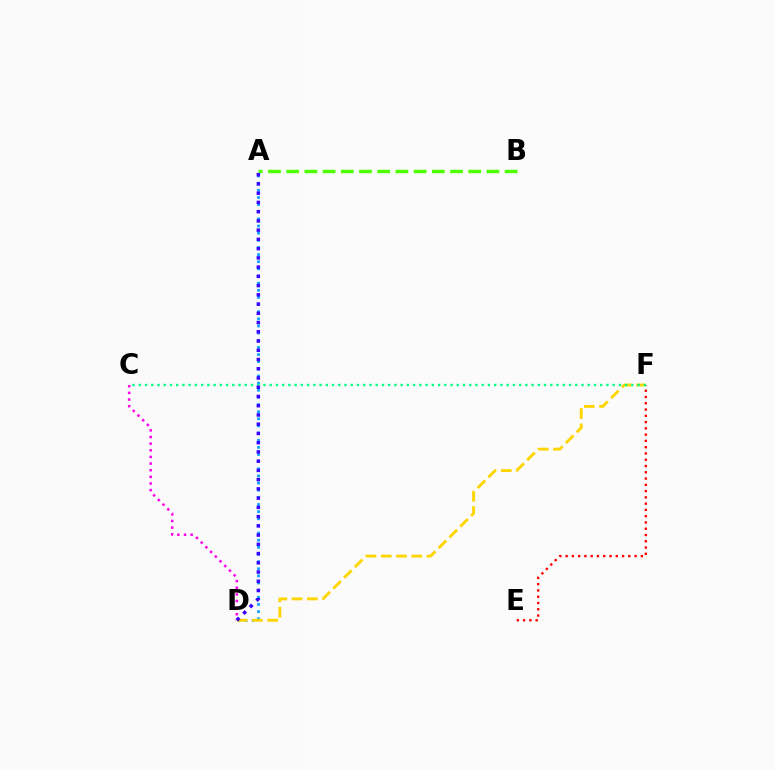{('A', 'B'): [{'color': '#4fff00', 'line_style': 'dashed', 'thickness': 2.47}], ('A', 'D'): [{'color': '#009eff', 'line_style': 'dotted', 'thickness': 1.94}, {'color': '#3700ff', 'line_style': 'dotted', 'thickness': 2.51}], ('D', 'F'): [{'color': '#ffd500', 'line_style': 'dashed', 'thickness': 2.07}], ('E', 'F'): [{'color': '#ff0000', 'line_style': 'dotted', 'thickness': 1.7}], ('C', 'D'): [{'color': '#ff00ed', 'line_style': 'dotted', 'thickness': 1.8}], ('C', 'F'): [{'color': '#00ff86', 'line_style': 'dotted', 'thickness': 1.69}]}